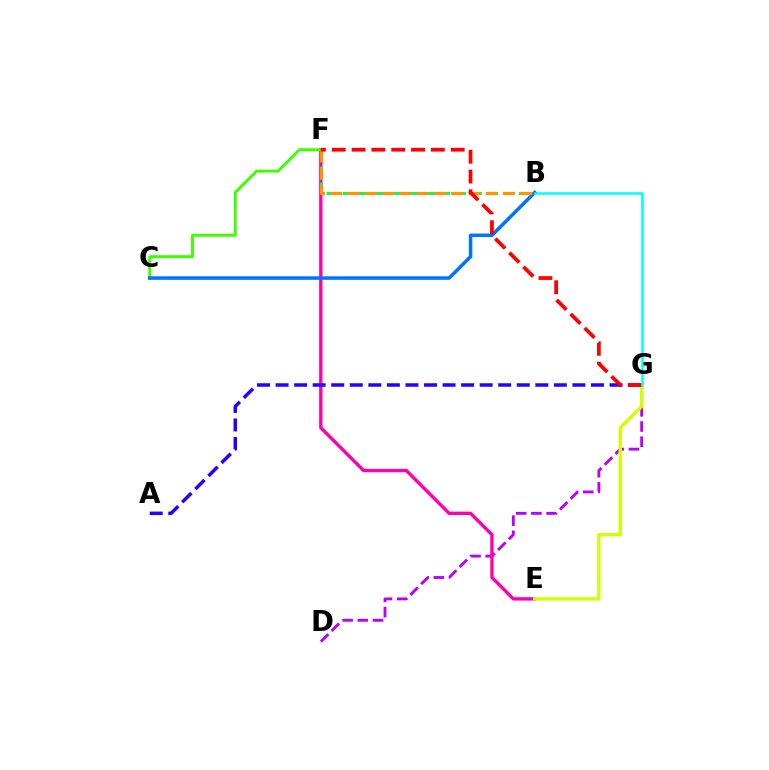{('D', 'G'): [{'color': '#b900ff', 'line_style': 'dashed', 'thickness': 2.06}], ('E', 'F'): [{'color': '#ff00ac', 'line_style': 'solid', 'thickness': 2.42}], ('B', 'F'): [{'color': '#00ff5c', 'line_style': 'dashed', 'thickness': 2.18}, {'color': '#ff9400', 'line_style': 'dashed', 'thickness': 2.35}], ('E', 'G'): [{'color': '#d1ff00', 'line_style': 'solid', 'thickness': 2.42}], ('C', 'F'): [{'color': '#3dff00', 'line_style': 'solid', 'thickness': 2.12}], ('A', 'G'): [{'color': '#2500ff', 'line_style': 'dashed', 'thickness': 2.52}], ('B', 'C'): [{'color': '#0074ff', 'line_style': 'solid', 'thickness': 2.54}], ('F', 'G'): [{'color': '#ff0000', 'line_style': 'dashed', 'thickness': 2.69}], ('B', 'G'): [{'color': '#00fff6', 'line_style': 'solid', 'thickness': 1.82}]}